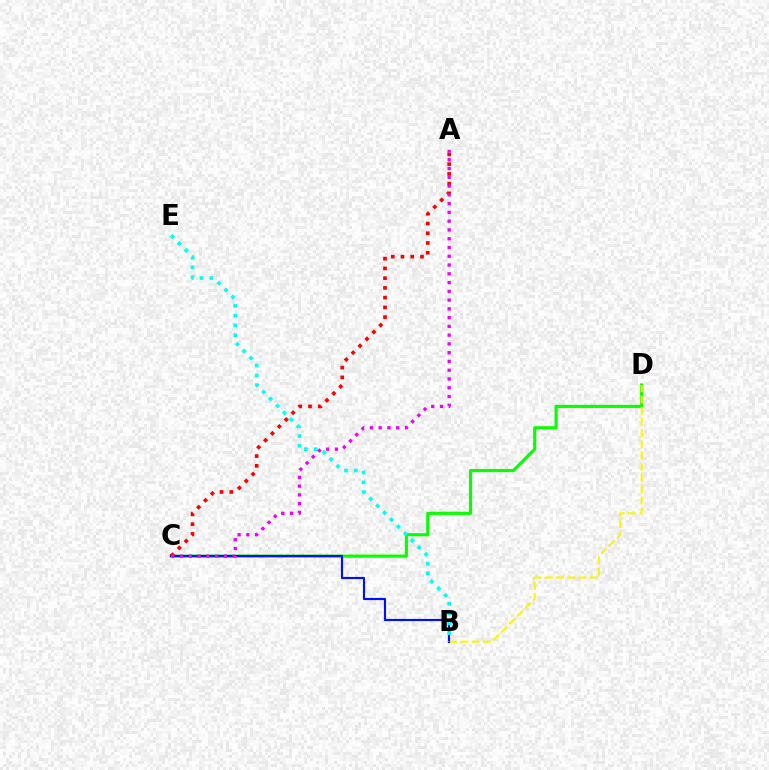{('C', 'D'): [{'color': '#08ff00', 'line_style': 'solid', 'thickness': 2.25}], ('B', 'D'): [{'color': '#fcf500', 'line_style': 'dashed', 'thickness': 1.53}], ('B', 'C'): [{'color': '#0010ff', 'line_style': 'solid', 'thickness': 1.56}], ('B', 'E'): [{'color': '#00fff6', 'line_style': 'dotted', 'thickness': 2.66}], ('A', 'C'): [{'color': '#ff0000', 'line_style': 'dotted', 'thickness': 2.65}, {'color': '#ee00ff', 'line_style': 'dotted', 'thickness': 2.38}]}